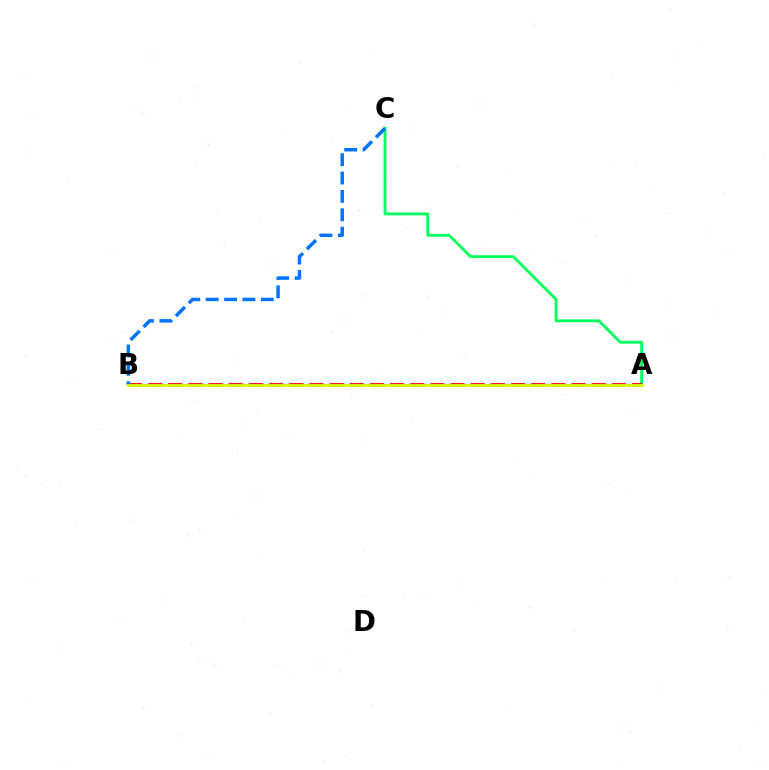{('A', 'C'): [{'color': '#00ff5c', 'line_style': 'solid', 'thickness': 2.04}], ('A', 'B'): [{'color': '#ff0000', 'line_style': 'dashed', 'thickness': 2.74}, {'color': '#b900ff', 'line_style': 'dotted', 'thickness': 1.58}, {'color': '#d1ff00', 'line_style': 'solid', 'thickness': 2.03}], ('B', 'C'): [{'color': '#0074ff', 'line_style': 'dashed', 'thickness': 2.5}]}